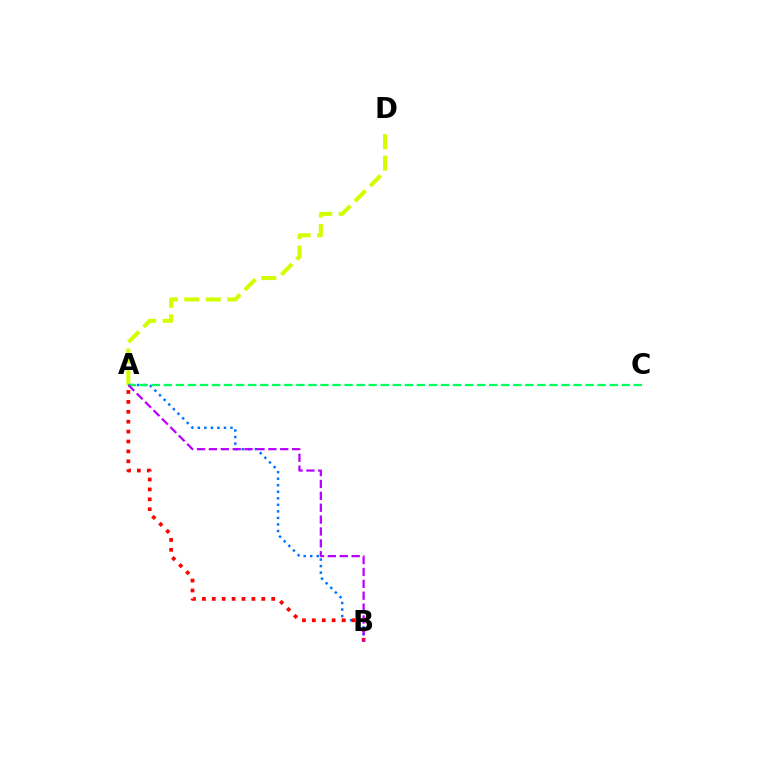{('A', 'D'): [{'color': '#d1ff00', 'line_style': 'dashed', 'thickness': 2.92}], ('A', 'B'): [{'color': '#0074ff', 'line_style': 'dotted', 'thickness': 1.78}, {'color': '#ff0000', 'line_style': 'dotted', 'thickness': 2.69}, {'color': '#b900ff', 'line_style': 'dashed', 'thickness': 1.62}], ('A', 'C'): [{'color': '#00ff5c', 'line_style': 'dashed', 'thickness': 1.64}]}